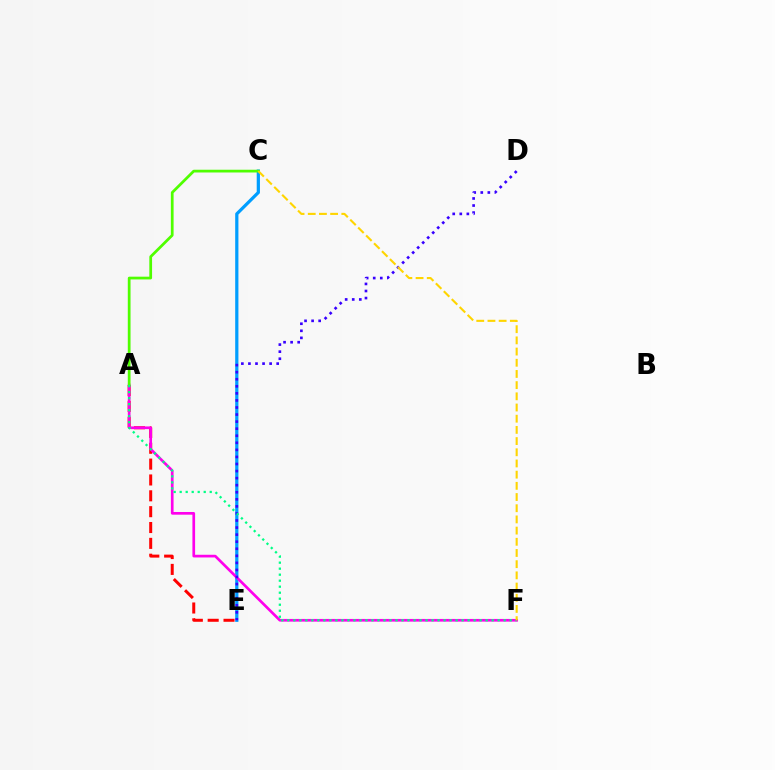{('C', 'E'): [{'color': '#009eff', 'line_style': 'solid', 'thickness': 2.32}], ('A', 'E'): [{'color': '#ff0000', 'line_style': 'dashed', 'thickness': 2.15}], ('A', 'F'): [{'color': '#ff00ed', 'line_style': 'solid', 'thickness': 1.93}, {'color': '#00ff86', 'line_style': 'dotted', 'thickness': 1.63}], ('D', 'E'): [{'color': '#3700ff', 'line_style': 'dotted', 'thickness': 1.92}], ('A', 'C'): [{'color': '#4fff00', 'line_style': 'solid', 'thickness': 1.98}], ('C', 'F'): [{'color': '#ffd500', 'line_style': 'dashed', 'thickness': 1.52}]}